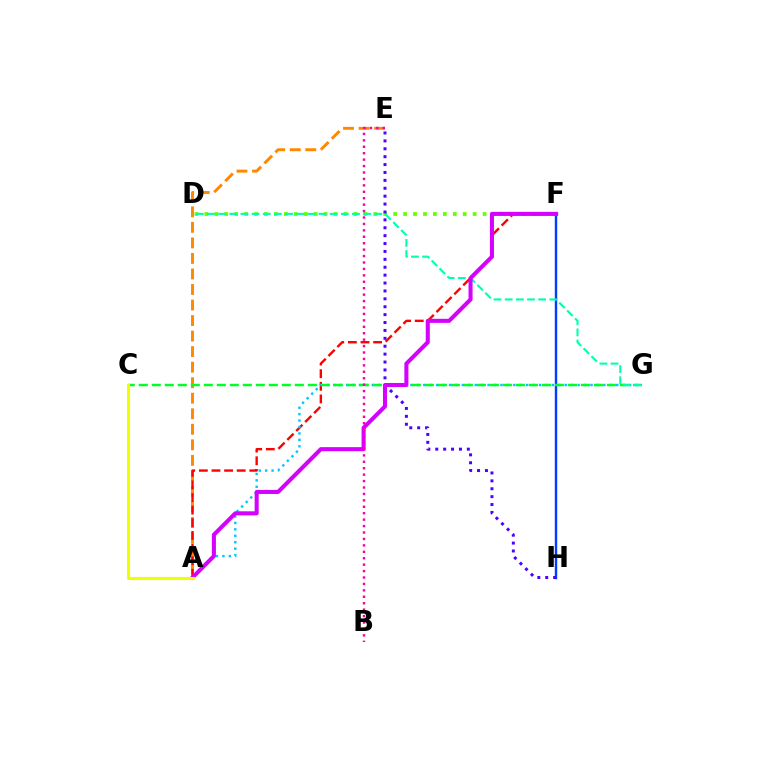{('F', 'H'): [{'color': '#003fff', 'line_style': 'solid', 'thickness': 1.74}], ('D', 'F'): [{'color': '#66ff00', 'line_style': 'dotted', 'thickness': 2.7}], ('A', 'E'): [{'color': '#ff8800', 'line_style': 'dashed', 'thickness': 2.11}], ('A', 'F'): [{'color': '#ff0000', 'line_style': 'dashed', 'thickness': 1.71}, {'color': '#d600ff', 'line_style': 'solid', 'thickness': 2.92}], ('A', 'G'): [{'color': '#00c7ff', 'line_style': 'dotted', 'thickness': 1.75}], ('C', 'G'): [{'color': '#00ff27', 'line_style': 'dashed', 'thickness': 1.77}], ('E', 'H'): [{'color': '#4f00ff', 'line_style': 'dotted', 'thickness': 2.15}], ('D', 'G'): [{'color': '#00ffaf', 'line_style': 'dashed', 'thickness': 1.51}], ('A', 'C'): [{'color': '#eeff00', 'line_style': 'solid', 'thickness': 2.23}], ('B', 'E'): [{'color': '#ff00a0', 'line_style': 'dotted', 'thickness': 1.75}]}